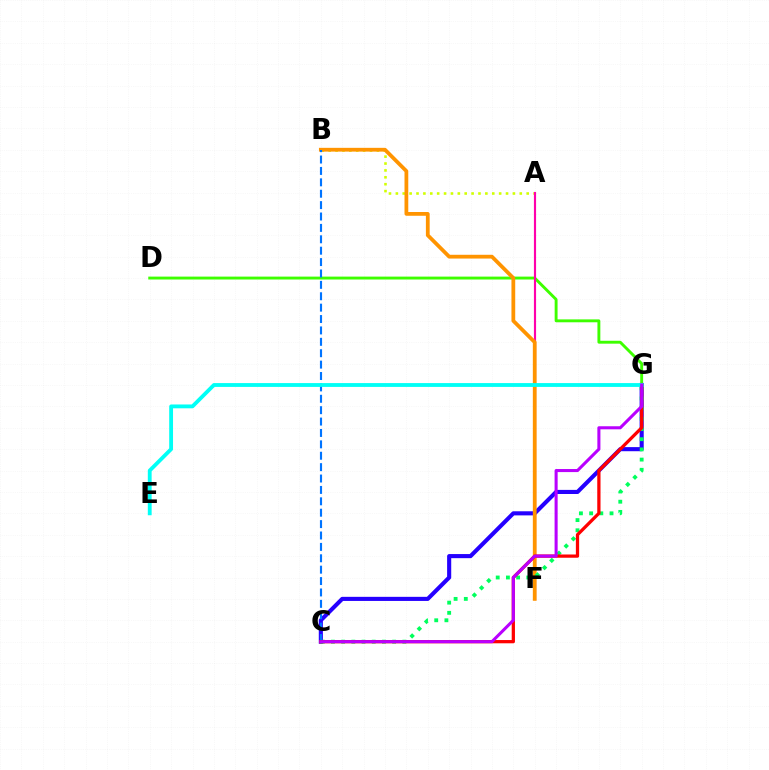{('D', 'G'): [{'color': '#3dff00', 'line_style': 'solid', 'thickness': 2.08}], ('A', 'B'): [{'color': '#d1ff00', 'line_style': 'dotted', 'thickness': 1.87}], ('A', 'F'): [{'color': '#ff00ac', 'line_style': 'solid', 'thickness': 1.55}], ('C', 'G'): [{'color': '#2500ff', 'line_style': 'solid', 'thickness': 2.96}, {'color': '#00ff5c', 'line_style': 'dotted', 'thickness': 2.77}, {'color': '#ff0000', 'line_style': 'solid', 'thickness': 2.34}, {'color': '#b900ff', 'line_style': 'solid', 'thickness': 2.2}], ('B', 'F'): [{'color': '#ff9400', 'line_style': 'solid', 'thickness': 2.72}], ('B', 'C'): [{'color': '#0074ff', 'line_style': 'dashed', 'thickness': 1.55}], ('E', 'G'): [{'color': '#00fff6', 'line_style': 'solid', 'thickness': 2.76}]}